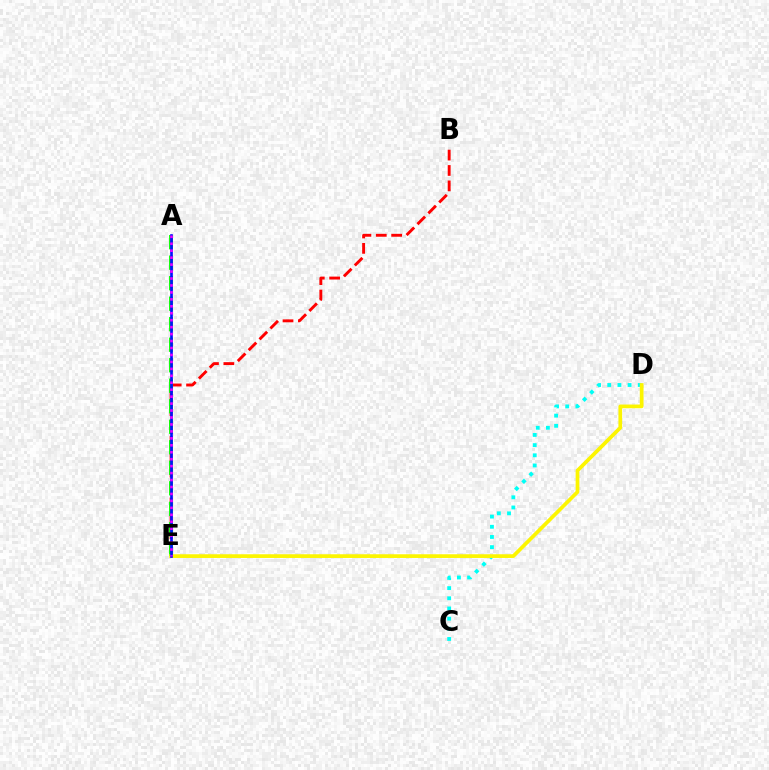{('B', 'E'): [{'color': '#ff0000', 'line_style': 'dashed', 'thickness': 2.09}], ('A', 'E'): [{'color': '#08ff00', 'line_style': 'dashed', 'thickness': 2.79}, {'color': '#0010ff', 'line_style': 'solid', 'thickness': 1.92}, {'color': '#ee00ff', 'line_style': 'dotted', 'thickness': 1.89}], ('C', 'D'): [{'color': '#00fff6', 'line_style': 'dotted', 'thickness': 2.76}], ('D', 'E'): [{'color': '#fcf500', 'line_style': 'solid', 'thickness': 2.68}]}